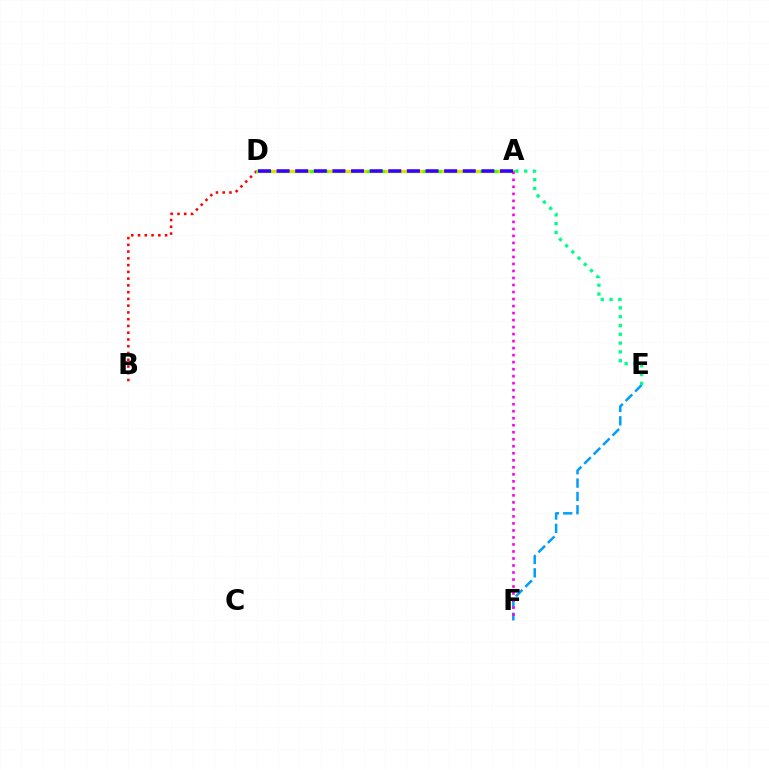{('E', 'F'): [{'color': '#009eff', 'line_style': 'dashed', 'thickness': 1.81}], ('B', 'D'): [{'color': '#ff0000', 'line_style': 'dotted', 'thickness': 1.84}], ('A', 'D'): [{'color': '#4fff00', 'line_style': 'solid', 'thickness': 2.34}, {'color': '#ffd500', 'line_style': 'dashed', 'thickness': 1.92}, {'color': '#3700ff', 'line_style': 'dashed', 'thickness': 2.53}], ('A', 'E'): [{'color': '#00ff86', 'line_style': 'dotted', 'thickness': 2.39}], ('A', 'F'): [{'color': '#ff00ed', 'line_style': 'dotted', 'thickness': 1.91}]}